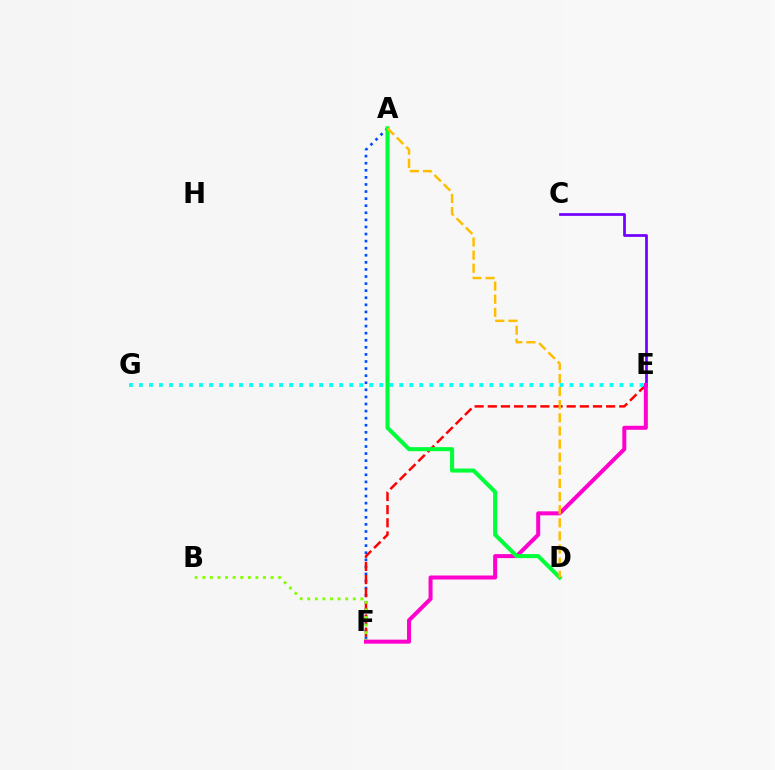{('A', 'F'): [{'color': '#004bff', 'line_style': 'dotted', 'thickness': 1.92}], ('E', 'F'): [{'color': '#ff0000', 'line_style': 'dashed', 'thickness': 1.79}, {'color': '#ff00cf', 'line_style': 'solid', 'thickness': 2.89}], ('C', 'E'): [{'color': '#7200ff', 'line_style': 'solid', 'thickness': 1.96}], ('B', 'F'): [{'color': '#84ff00', 'line_style': 'dotted', 'thickness': 2.06}], ('A', 'D'): [{'color': '#00ff39', 'line_style': 'solid', 'thickness': 2.92}, {'color': '#ffbd00', 'line_style': 'dashed', 'thickness': 1.78}], ('E', 'G'): [{'color': '#00fff6', 'line_style': 'dotted', 'thickness': 2.72}]}